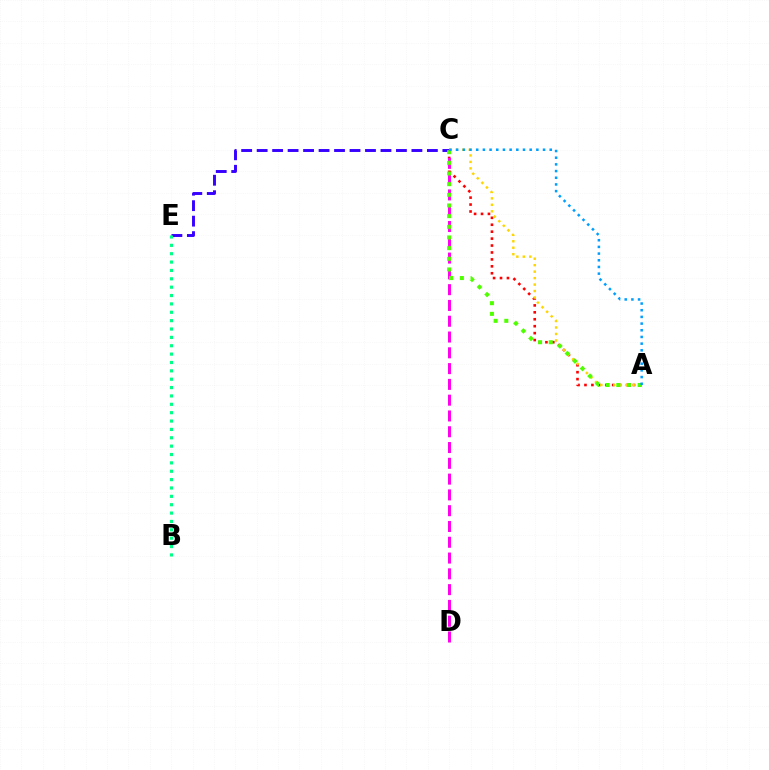{('A', 'C'): [{'color': '#ff0000', 'line_style': 'dotted', 'thickness': 1.88}, {'color': '#ffd500', 'line_style': 'dotted', 'thickness': 1.76}, {'color': '#4fff00', 'line_style': 'dotted', 'thickness': 2.9}, {'color': '#009eff', 'line_style': 'dotted', 'thickness': 1.82}], ('C', 'E'): [{'color': '#3700ff', 'line_style': 'dashed', 'thickness': 2.1}], ('B', 'E'): [{'color': '#00ff86', 'line_style': 'dotted', 'thickness': 2.27}], ('C', 'D'): [{'color': '#ff00ed', 'line_style': 'dashed', 'thickness': 2.14}]}